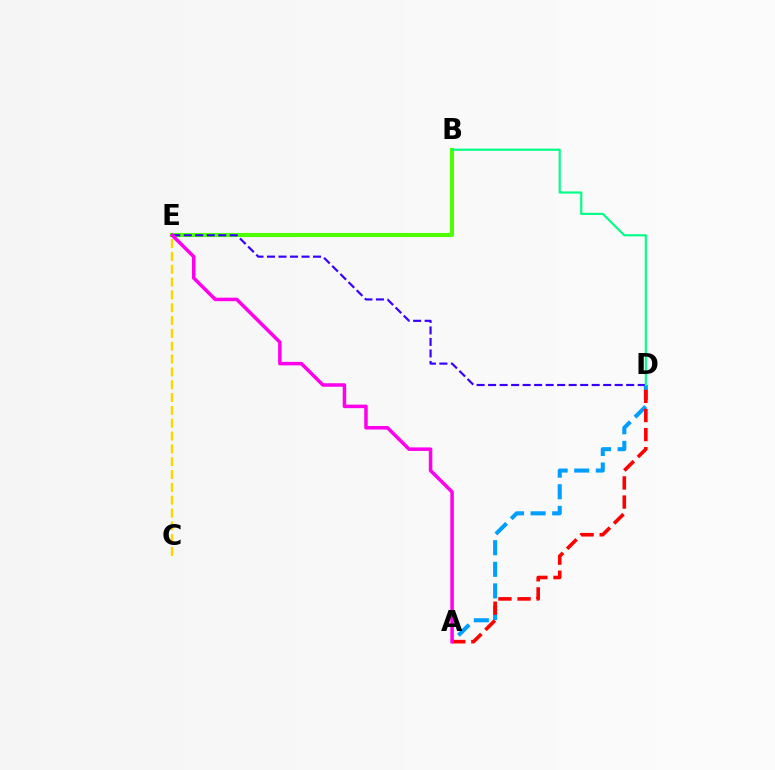{('C', 'E'): [{'color': '#ffd500', 'line_style': 'dashed', 'thickness': 1.74}], ('A', 'D'): [{'color': '#009eff', 'line_style': 'dashed', 'thickness': 2.93}, {'color': '#ff0000', 'line_style': 'dashed', 'thickness': 2.6}], ('B', 'E'): [{'color': '#4fff00', 'line_style': 'solid', 'thickness': 2.95}], ('D', 'E'): [{'color': '#3700ff', 'line_style': 'dashed', 'thickness': 1.56}], ('B', 'D'): [{'color': '#00ff86', 'line_style': 'solid', 'thickness': 1.56}], ('A', 'E'): [{'color': '#ff00ed', 'line_style': 'solid', 'thickness': 2.53}]}